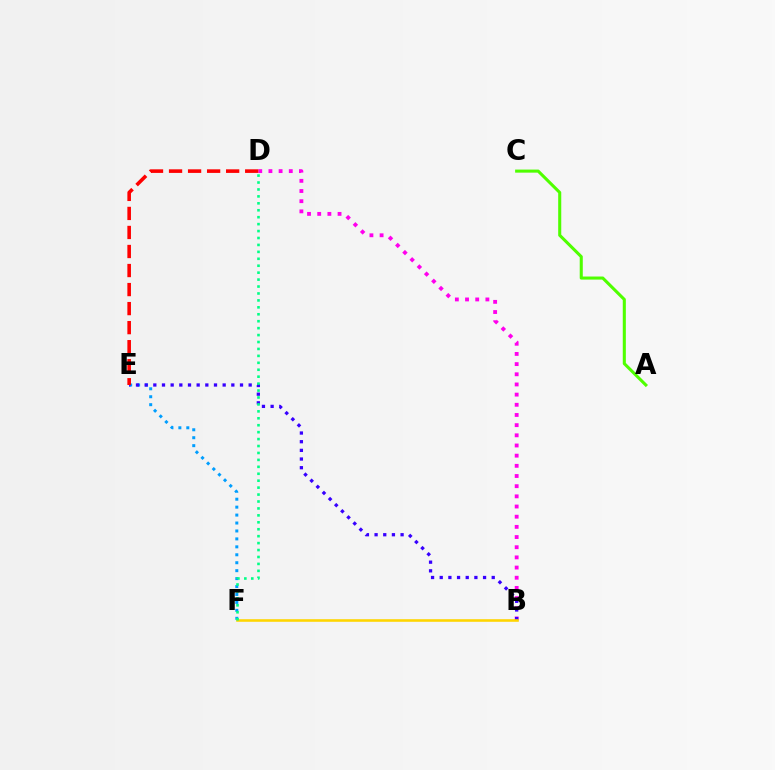{('A', 'C'): [{'color': '#4fff00', 'line_style': 'solid', 'thickness': 2.21}], ('B', 'D'): [{'color': '#ff00ed', 'line_style': 'dotted', 'thickness': 2.76}], ('E', 'F'): [{'color': '#009eff', 'line_style': 'dotted', 'thickness': 2.16}], ('B', 'E'): [{'color': '#3700ff', 'line_style': 'dotted', 'thickness': 2.35}], ('B', 'F'): [{'color': '#ffd500', 'line_style': 'solid', 'thickness': 1.86}], ('D', 'E'): [{'color': '#ff0000', 'line_style': 'dashed', 'thickness': 2.59}], ('D', 'F'): [{'color': '#00ff86', 'line_style': 'dotted', 'thickness': 1.88}]}